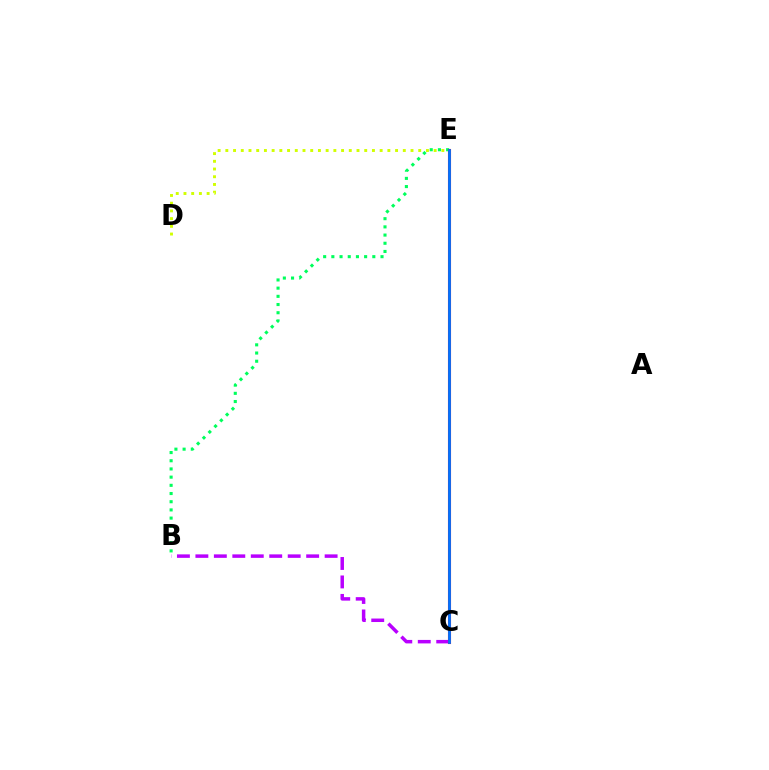{('B', 'E'): [{'color': '#00ff5c', 'line_style': 'dotted', 'thickness': 2.23}], ('D', 'E'): [{'color': '#d1ff00', 'line_style': 'dotted', 'thickness': 2.1}], ('B', 'C'): [{'color': '#b900ff', 'line_style': 'dashed', 'thickness': 2.51}], ('C', 'E'): [{'color': '#ff0000', 'line_style': 'solid', 'thickness': 2.22}, {'color': '#0074ff', 'line_style': 'solid', 'thickness': 2.01}]}